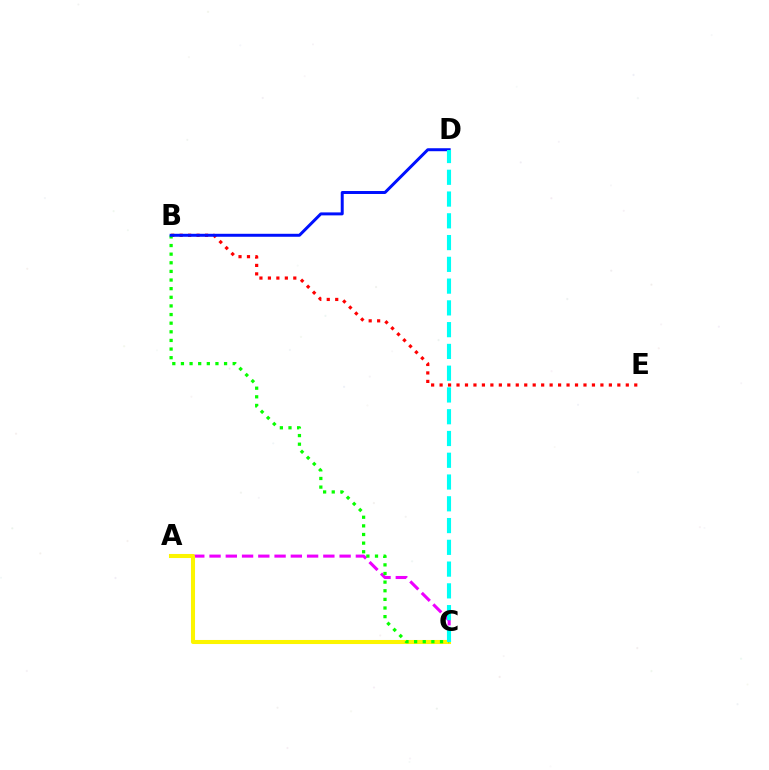{('A', 'C'): [{'color': '#ee00ff', 'line_style': 'dashed', 'thickness': 2.21}, {'color': '#fcf500', 'line_style': 'solid', 'thickness': 2.92}], ('B', 'E'): [{'color': '#ff0000', 'line_style': 'dotted', 'thickness': 2.3}], ('B', 'C'): [{'color': '#08ff00', 'line_style': 'dotted', 'thickness': 2.34}], ('B', 'D'): [{'color': '#0010ff', 'line_style': 'solid', 'thickness': 2.14}], ('C', 'D'): [{'color': '#00fff6', 'line_style': 'dashed', 'thickness': 2.96}]}